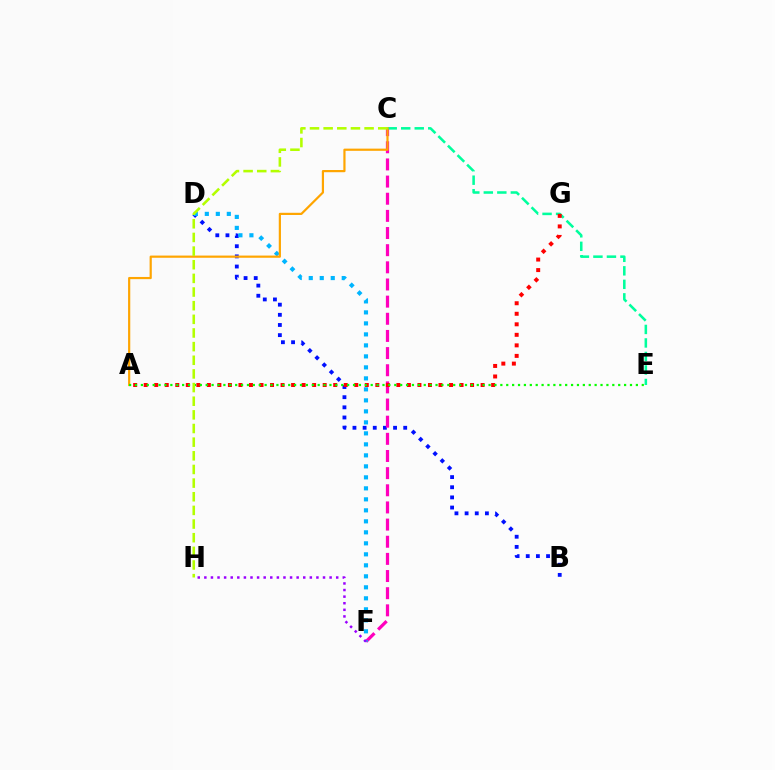{('B', 'D'): [{'color': '#0010ff', 'line_style': 'dotted', 'thickness': 2.76}], ('C', 'F'): [{'color': '#ff00bd', 'line_style': 'dashed', 'thickness': 2.33}], ('C', 'E'): [{'color': '#00ff9d', 'line_style': 'dashed', 'thickness': 1.84}], ('D', 'F'): [{'color': '#00b5ff', 'line_style': 'dotted', 'thickness': 2.99}], ('A', 'C'): [{'color': '#ffa500', 'line_style': 'solid', 'thickness': 1.58}], ('F', 'H'): [{'color': '#9b00ff', 'line_style': 'dotted', 'thickness': 1.79}], ('A', 'G'): [{'color': '#ff0000', 'line_style': 'dotted', 'thickness': 2.86}], ('A', 'E'): [{'color': '#08ff00', 'line_style': 'dotted', 'thickness': 1.6}], ('C', 'H'): [{'color': '#b3ff00', 'line_style': 'dashed', 'thickness': 1.85}]}